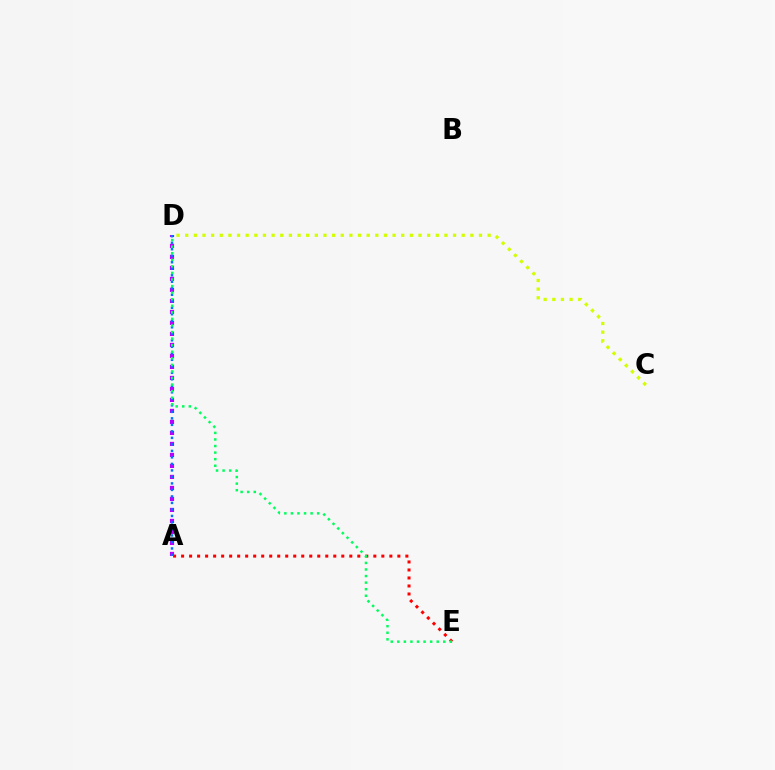{('C', 'D'): [{'color': '#d1ff00', 'line_style': 'dotted', 'thickness': 2.35}], ('A', 'E'): [{'color': '#ff0000', 'line_style': 'dotted', 'thickness': 2.18}], ('A', 'D'): [{'color': '#b900ff', 'line_style': 'dotted', 'thickness': 2.99}, {'color': '#0074ff', 'line_style': 'dotted', 'thickness': 1.77}], ('D', 'E'): [{'color': '#00ff5c', 'line_style': 'dotted', 'thickness': 1.78}]}